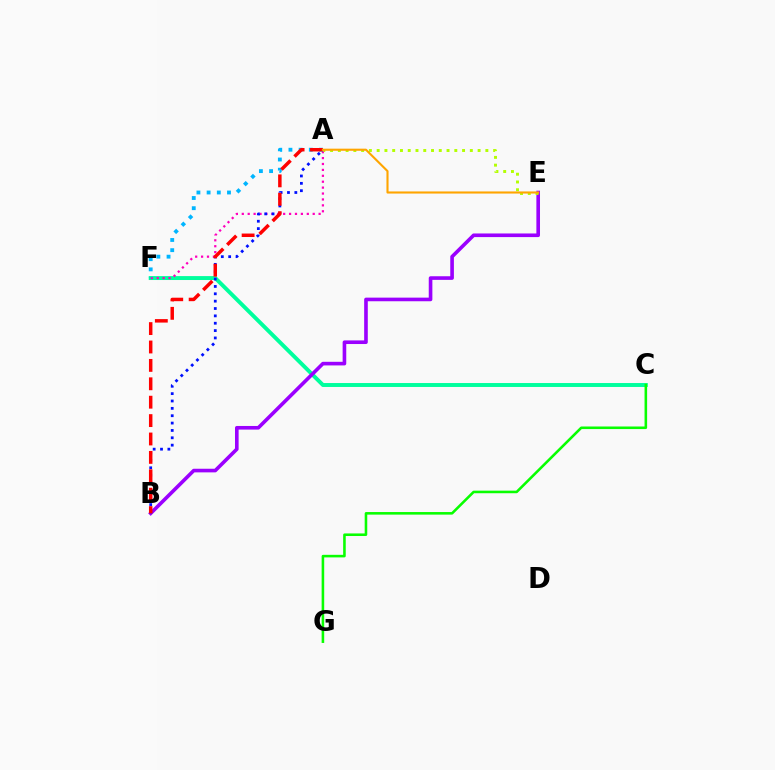{('C', 'F'): [{'color': '#00ff9d', 'line_style': 'solid', 'thickness': 2.83}], ('B', 'E'): [{'color': '#9b00ff', 'line_style': 'solid', 'thickness': 2.61}], ('A', 'F'): [{'color': '#ff00bd', 'line_style': 'dotted', 'thickness': 1.61}, {'color': '#00b5ff', 'line_style': 'dotted', 'thickness': 2.77}], ('A', 'B'): [{'color': '#0010ff', 'line_style': 'dotted', 'thickness': 2.0}, {'color': '#ff0000', 'line_style': 'dashed', 'thickness': 2.5}], ('A', 'E'): [{'color': '#b3ff00', 'line_style': 'dotted', 'thickness': 2.11}, {'color': '#ffa500', 'line_style': 'solid', 'thickness': 1.52}], ('C', 'G'): [{'color': '#08ff00', 'line_style': 'solid', 'thickness': 1.85}]}